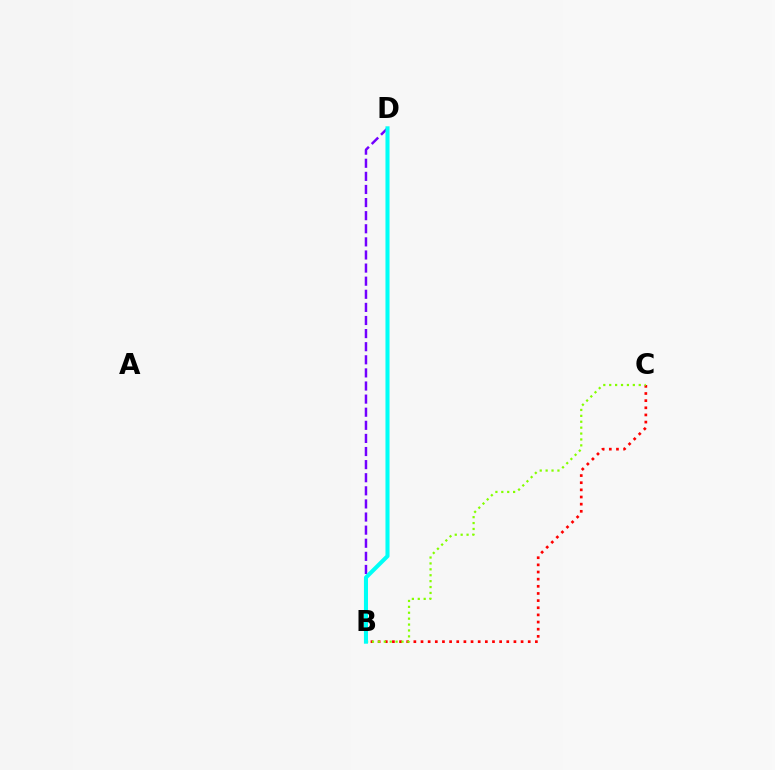{('B', 'C'): [{'color': '#ff0000', 'line_style': 'dotted', 'thickness': 1.94}, {'color': '#84ff00', 'line_style': 'dotted', 'thickness': 1.6}], ('B', 'D'): [{'color': '#7200ff', 'line_style': 'dashed', 'thickness': 1.78}, {'color': '#00fff6', 'line_style': 'solid', 'thickness': 2.92}]}